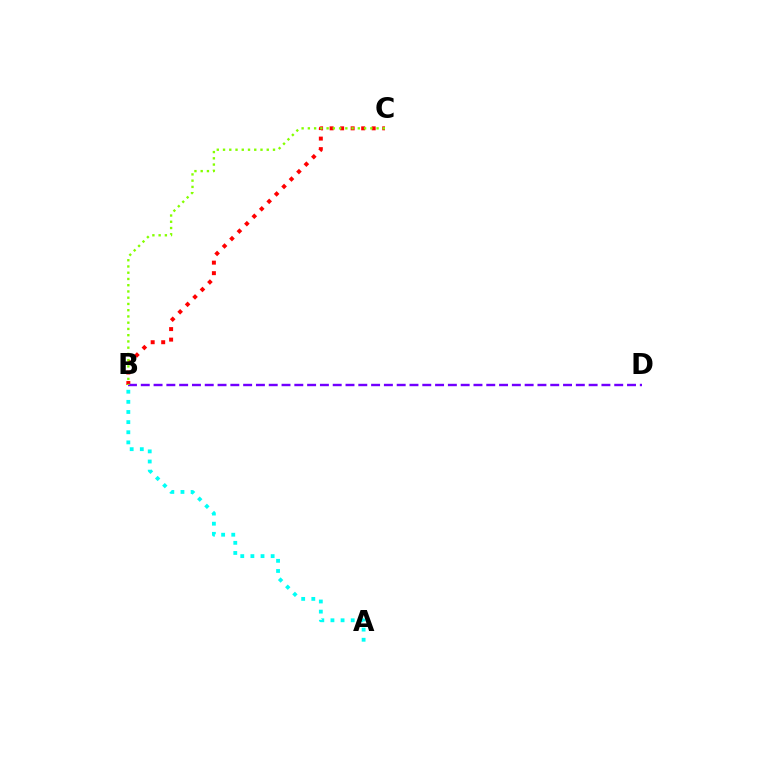{('B', 'C'): [{'color': '#ff0000', 'line_style': 'dotted', 'thickness': 2.86}, {'color': '#84ff00', 'line_style': 'dotted', 'thickness': 1.7}], ('B', 'D'): [{'color': '#7200ff', 'line_style': 'dashed', 'thickness': 1.74}], ('A', 'B'): [{'color': '#00fff6', 'line_style': 'dotted', 'thickness': 2.75}]}